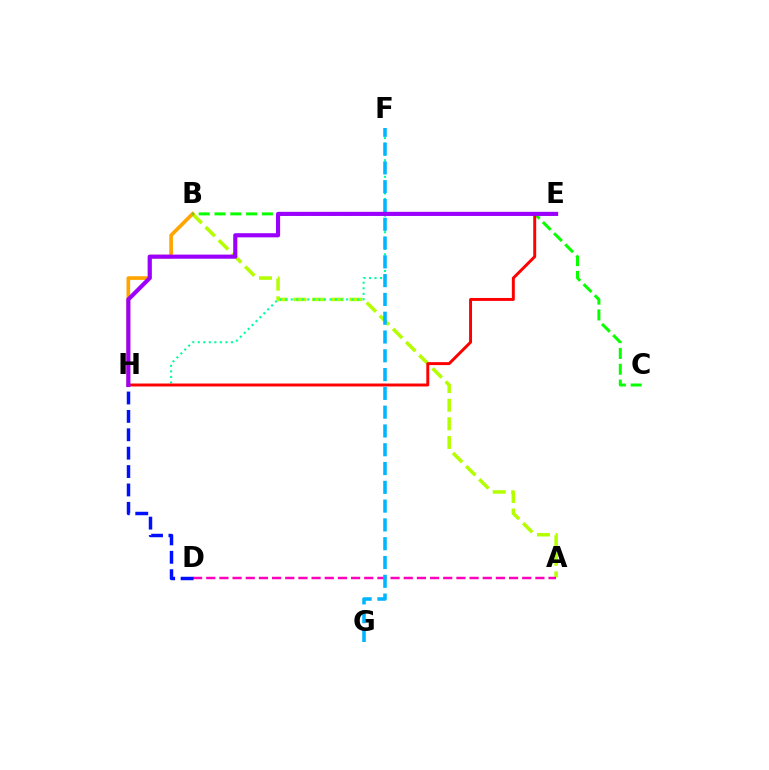{('A', 'B'): [{'color': '#b3ff00', 'line_style': 'dashed', 'thickness': 2.53}], ('F', 'H'): [{'color': '#00ff9d', 'line_style': 'dotted', 'thickness': 1.5}], ('B', 'H'): [{'color': '#ffa500', 'line_style': 'solid', 'thickness': 2.64}], ('A', 'D'): [{'color': '#ff00bd', 'line_style': 'dashed', 'thickness': 1.79}], ('B', 'C'): [{'color': '#08ff00', 'line_style': 'dashed', 'thickness': 2.15}], ('E', 'H'): [{'color': '#ff0000', 'line_style': 'solid', 'thickness': 2.12}, {'color': '#9b00ff', 'line_style': 'solid', 'thickness': 2.97}], ('F', 'G'): [{'color': '#00b5ff', 'line_style': 'dashed', 'thickness': 2.55}], ('D', 'H'): [{'color': '#0010ff', 'line_style': 'dashed', 'thickness': 2.5}]}